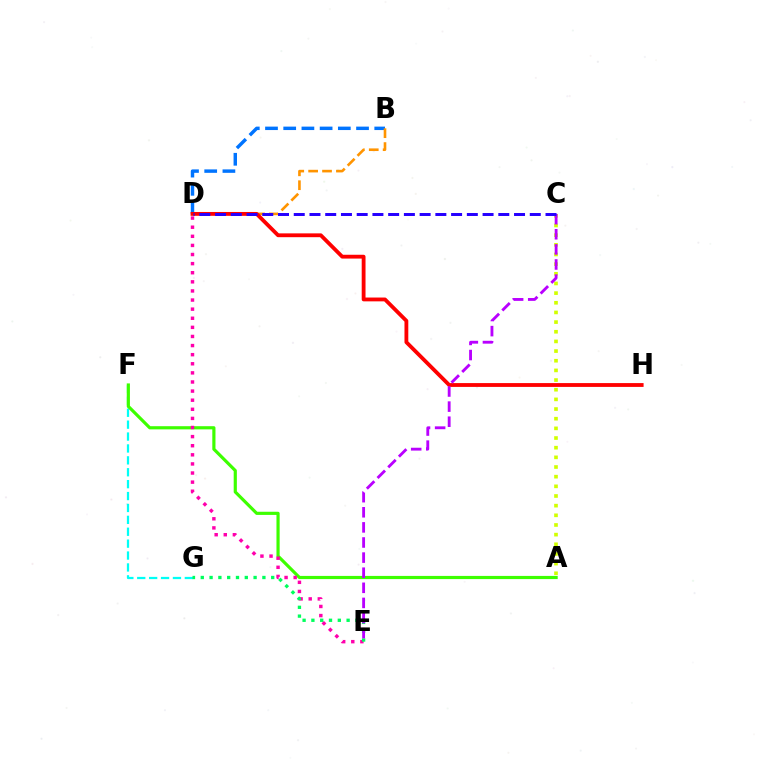{('B', 'D'): [{'color': '#0074ff', 'line_style': 'dashed', 'thickness': 2.47}, {'color': '#ff9400', 'line_style': 'dashed', 'thickness': 1.89}], ('F', 'G'): [{'color': '#00fff6', 'line_style': 'dashed', 'thickness': 1.62}], ('A', 'F'): [{'color': '#3dff00', 'line_style': 'solid', 'thickness': 2.28}], ('D', 'H'): [{'color': '#ff0000', 'line_style': 'solid', 'thickness': 2.75}], ('D', 'E'): [{'color': '#ff00ac', 'line_style': 'dotted', 'thickness': 2.47}], ('E', 'G'): [{'color': '#00ff5c', 'line_style': 'dotted', 'thickness': 2.39}], ('A', 'C'): [{'color': '#d1ff00', 'line_style': 'dotted', 'thickness': 2.62}], ('C', 'E'): [{'color': '#b900ff', 'line_style': 'dashed', 'thickness': 2.05}], ('C', 'D'): [{'color': '#2500ff', 'line_style': 'dashed', 'thickness': 2.14}]}